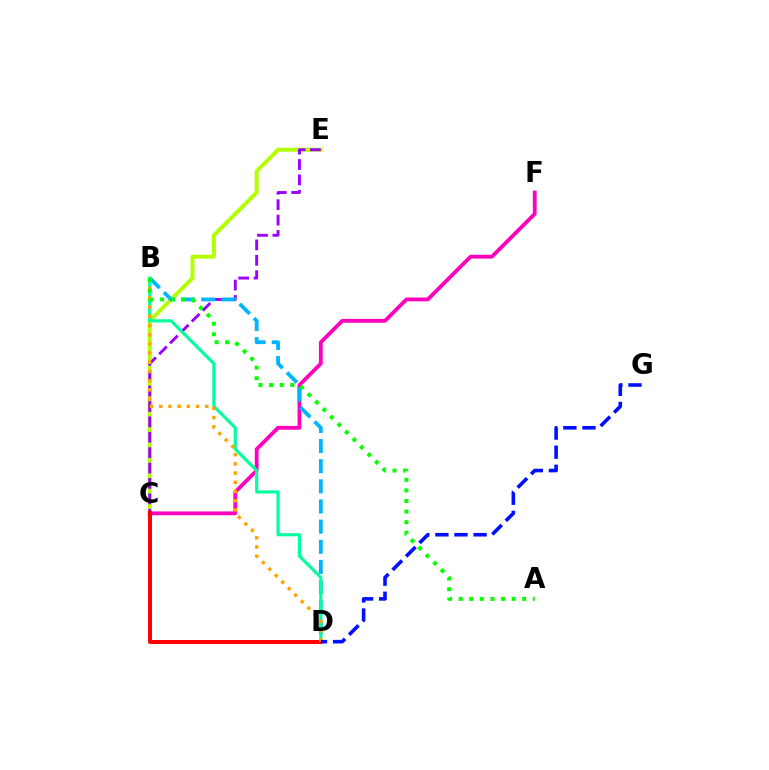{('C', 'F'): [{'color': '#ff00bd', 'line_style': 'solid', 'thickness': 2.74}], ('C', 'E'): [{'color': '#b3ff00', 'line_style': 'solid', 'thickness': 2.85}, {'color': '#9b00ff', 'line_style': 'dashed', 'thickness': 2.09}], ('B', 'D'): [{'color': '#00b5ff', 'line_style': 'dashed', 'thickness': 2.74}, {'color': '#00ff9d', 'line_style': 'solid', 'thickness': 2.26}, {'color': '#ffa500', 'line_style': 'dotted', 'thickness': 2.5}], ('C', 'D'): [{'color': '#ff0000', 'line_style': 'solid', 'thickness': 2.85}], ('A', 'B'): [{'color': '#08ff00', 'line_style': 'dotted', 'thickness': 2.88}], ('D', 'G'): [{'color': '#0010ff', 'line_style': 'dashed', 'thickness': 2.59}]}